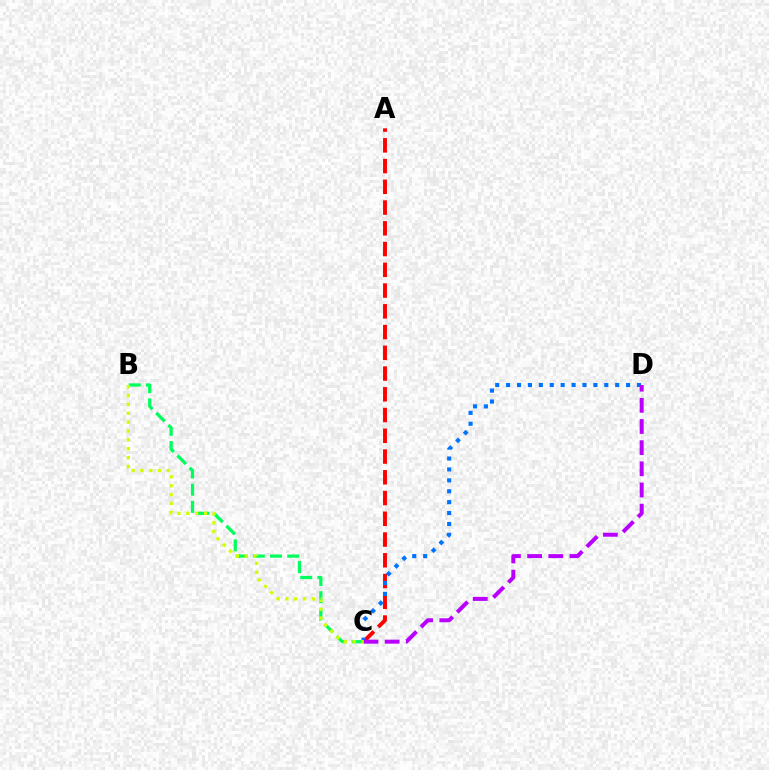{('A', 'C'): [{'color': '#ff0000', 'line_style': 'dashed', 'thickness': 2.82}], ('B', 'C'): [{'color': '#00ff5c', 'line_style': 'dashed', 'thickness': 2.33}, {'color': '#d1ff00', 'line_style': 'dotted', 'thickness': 2.41}], ('C', 'D'): [{'color': '#0074ff', 'line_style': 'dotted', 'thickness': 2.96}, {'color': '#b900ff', 'line_style': 'dashed', 'thickness': 2.87}]}